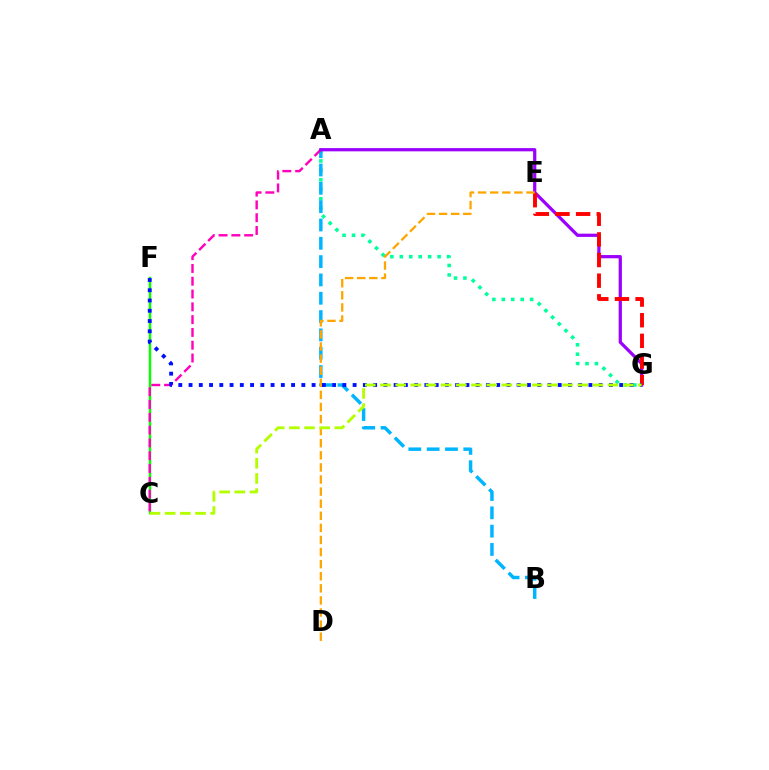{('C', 'F'): [{'color': '#08ff00', 'line_style': 'solid', 'thickness': 1.76}], ('A', 'G'): [{'color': '#00ff9d', 'line_style': 'dotted', 'thickness': 2.57}, {'color': '#9b00ff', 'line_style': 'solid', 'thickness': 2.32}], ('A', 'B'): [{'color': '#00b5ff', 'line_style': 'dashed', 'thickness': 2.49}], ('A', 'C'): [{'color': '#ff00bd', 'line_style': 'dashed', 'thickness': 1.74}], ('E', 'G'): [{'color': '#ff0000', 'line_style': 'dashed', 'thickness': 2.8}], ('F', 'G'): [{'color': '#0010ff', 'line_style': 'dotted', 'thickness': 2.79}], ('D', 'E'): [{'color': '#ffa500', 'line_style': 'dashed', 'thickness': 1.64}], ('C', 'G'): [{'color': '#b3ff00', 'line_style': 'dashed', 'thickness': 2.06}]}